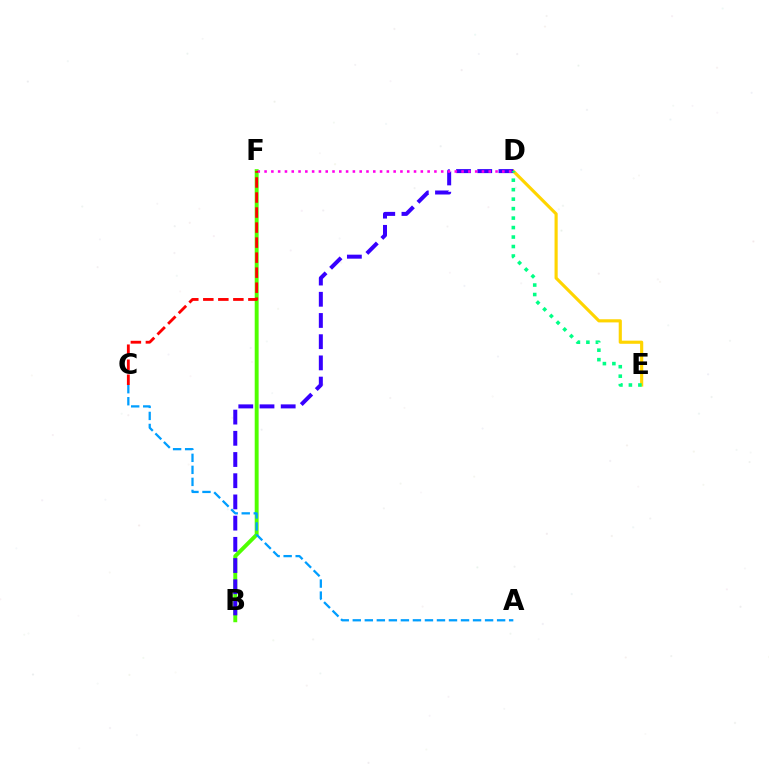{('B', 'F'): [{'color': '#4fff00', 'line_style': 'solid', 'thickness': 2.81}], ('D', 'E'): [{'color': '#ffd500', 'line_style': 'solid', 'thickness': 2.26}, {'color': '#00ff86', 'line_style': 'dotted', 'thickness': 2.57}], ('A', 'C'): [{'color': '#009eff', 'line_style': 'dashed', 'thickness': 1.63}], ('B', 'D'): [{'color': '#3700ff', 'line_style': 'dashed', 'thickness': 2.88}], ('D', 'F'): [{'color': '#ff00ed', 'line_style': 'dotted', 'thickness': 1.85}], ('C', 'F'): [{'color': '#ff0000', 'line_style': 'dashed', 'thickness': 2.04}]}